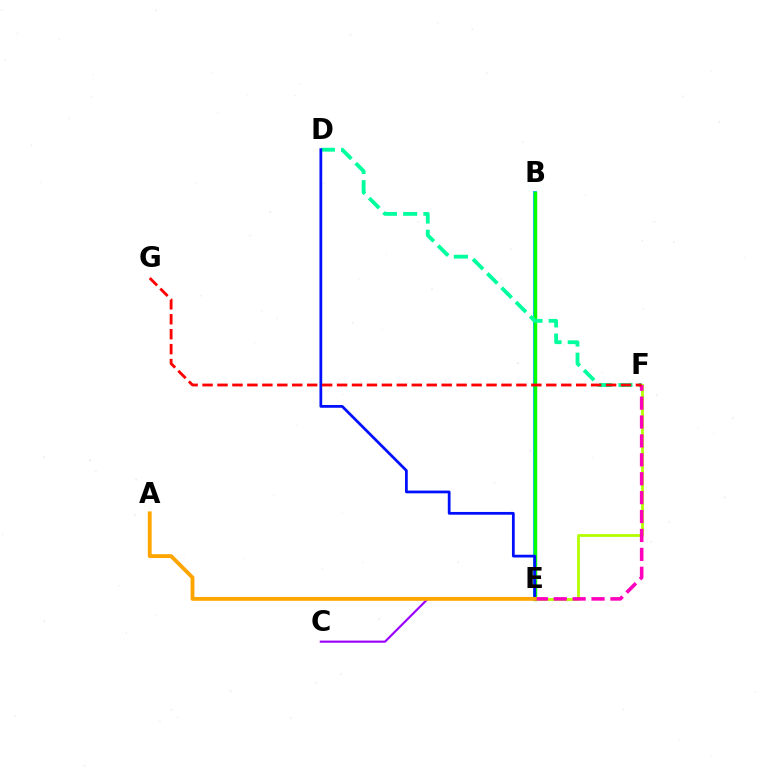{('B', 'E'): [{'color': '#00b5ff', 'line_style': 'solid', 'thickness': 2.78}, {'color': '#08ff00', 'line_style': 'solid', 'thickness': 2.48}], ('E', 'F'): [{'color': '#b3ff00', 'line_style': 'solid', 'thickness': 2.02}, {'color': '#ff00bd', 'line_style': 'dashed', 'thickness': 2.57}], ('D', 'F'): [{'color': '#00ff9d', 'line_style': 'dashed', 'thickness': 2.75}], ('D', 'E'): [{'color': '#0010ff', 'line_style': 'solid', 'thickness': 1.99}], ('C', 'E'): [{'color': '#9b00ff', 'line_style': 'solid', 'thickness': 1.55}], ('F', 'G'): [{'color': '#ff0000', 'line_style': 'dashed', 'thickness': 2.03}], ('A', 'E'): [{'color': '#ffa500', 'line_style': 'solid', 'thickness': 2.77}]}